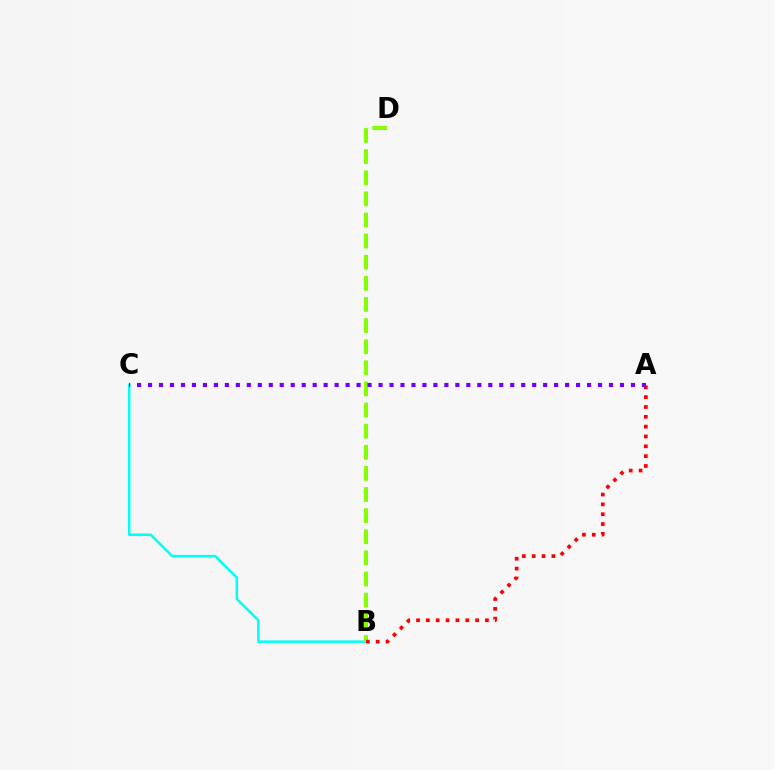{('B', 'C'): [{'color': '#00fff6', 'line_style': 'solid', 'thickness': 1.82}], ('B', 'D'): [{'color': '#84ff00', 'line_style': 'dashed', 'thickness': 2.87}], ('A', 'B'): [{'color': '#ff0000', 'line_style': 'dotted', 'thickness': 2.67}], ('A', 'C'): [{'color': '#7200ff', 'line_style': 'dotted', 'thickness': 2.98}]}